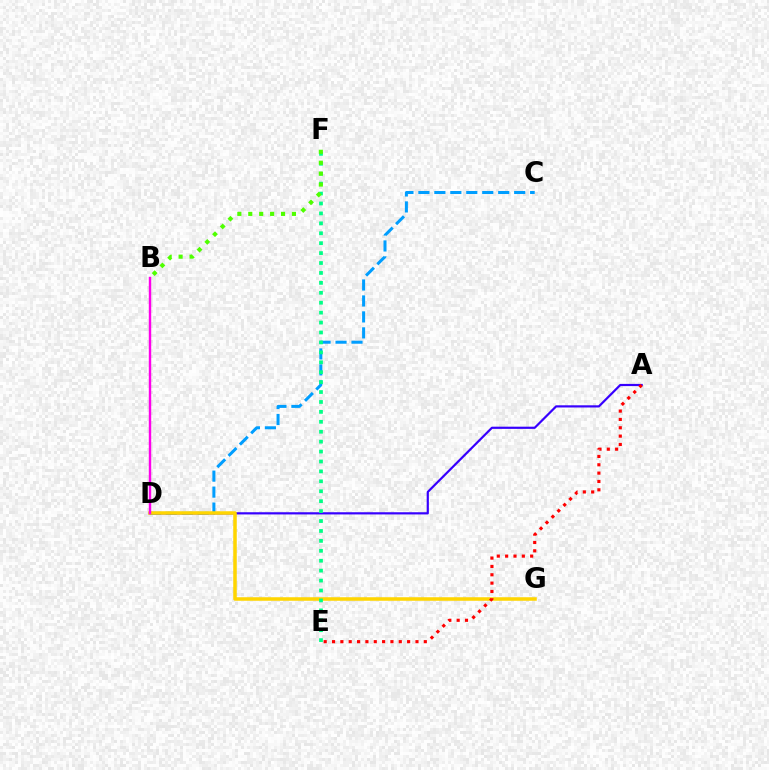{('C', 'D'): [{'color': '#009eff', 'line_style': 'dashed', 'thickness': 2.17}], ('A', 'D'): [{'color': '#3700ff', 'line_style': 'solid', 'thickness': 1.58}], ('D', 'G'): [{'color': '#ffd500', 'line_style': 'solid', 'thickness': 2.54}], ('A', 'E'): [{'color': '#ff0000', 'line_style': 'dotted', 'thickness': 2.27}], ('B', 'D'): [{'color': '#ff00ed', 'line_style': 'solid', 'thickness': 1.74}], ('E', 'F'): [{'color': '#00ff86', 'line_style': 'dotted', 'thickness': 2.7}], ('B', 'F'): [{'color': '#4fff00', 'line_style': 'dotted', 'thickness': 2.97}]}